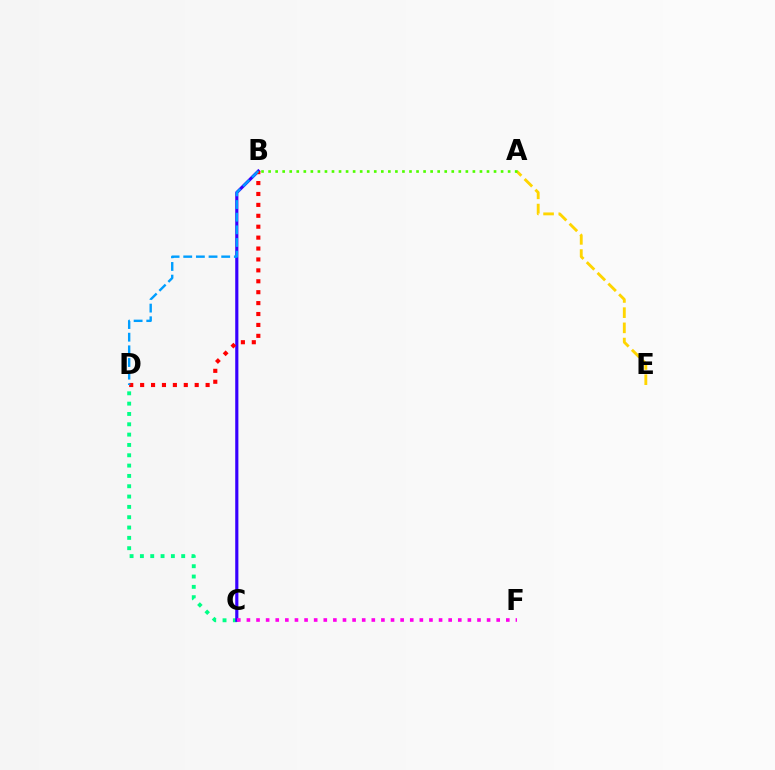{('C', 'D'): [{'color': '#00ff86', 'line_style': 'dotted', 'thickness': 2.81}], ('B', 'C'): [{'color': '#3700ff', 'line_style': 'solid', 'thickness': 2.27}], ('A', 'E'): [{'color': '#ffd500', 'line_style': 'dashed', 'thickness': 2.06}], ('C', 'F'): [{'color': '#ff00ed', 'line_style': 'dotted', 'thickness': 2.61}], ('B', 'D'): [{'color': '#ff0000', 'line_style': 'dotted', 'thickness': 2.97}, {'color': '#009eff', 'line_style': 'dashed', 'thickness': 1.72}], ('A', 'B'): [{'color': '#4fff00', 'line_style': 'dotted', 'thickness': 1.91}]}